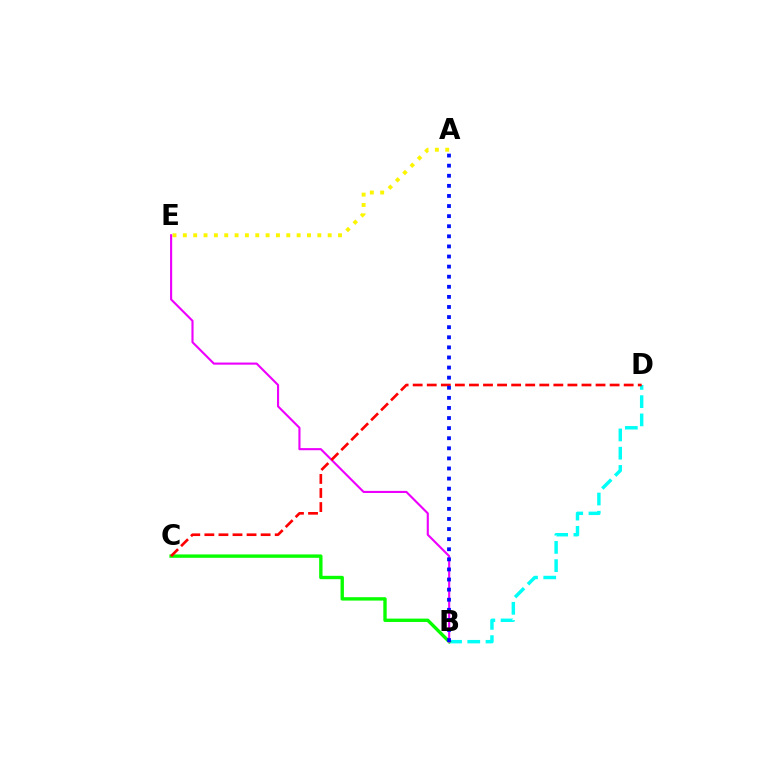{('B', 'D'): [{'color': '#00fff6', 'line_style': 'dashed', 'thickness': 2.48}], ('B', 'C'): [{'color': '#08ff00', 'line_style': 'solid', 'thickness': 2.43}], ('A', 'E'): [{'color': '#fcf500', 'line_style': 'dotted', 'thickness': 2.81}], ('B', 'E'): [{'color': '#ee00ff', 'line_style': 'solid', 'thickness': 1.53}], ('C', 'D'): [{'color': '#ff0000', 'line_style': 'dashed', 'thickness': 1.91}], ('A', 'B'): [{'color': '#0010ff', 'line_style': 'dotted', 'thickness': 2.74}]}